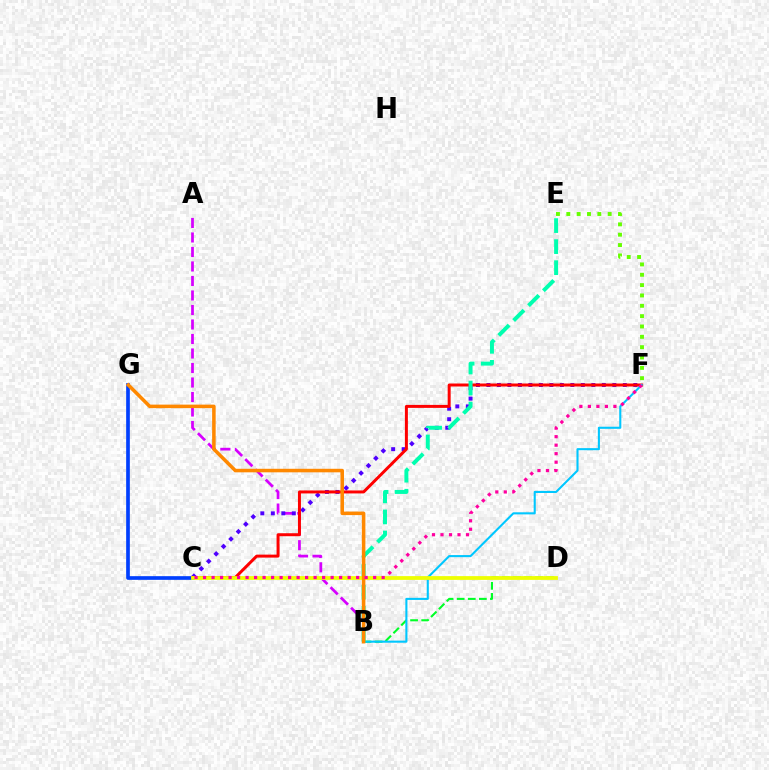{('C', 'G'): [{'color': '#003fff', 'line_style': 'solid', 'thickness': 2.65}], ('A', 'B'): [{'color': '#d600ff', 'line_style': 'dashed', 'thickness': 1.97}], ('B', 'D'): [{'color': '#00ff27', 'line_style': 'dashed', 'thickness': 1.51}], ('C', 'F'): [{'color': '#4f00ff', 'line_style': 'dotted', 'thickness': 2.85}, {'color': '#ff0000', 'line_style': 'solid', 'thickness': 2.15}, {'color': '#ff00a0', 'line_style': 'dotted', 'thickness': 2.31}], ('B', 'F'): [{'color': '#00c7ff', 'line_style': 'solid', 'thickness': 1.51}], ('B', 'E'): [{'color': '#00ffaf', 'line_style': 'dashed', 'thickness': 2.86}], ('C', 'D'): [{'color': '#eeff00', 'line_style': 'solid', 'thickness': 2.72}], ('B', 'G'): [{'color': '#ff8800', 'line_style': 'solid', 'thickness': 2.54}], ('E', 'F'): [{'color': '#66ff00', 'line_style': 'dotted', 'thickness': 2.81}]}